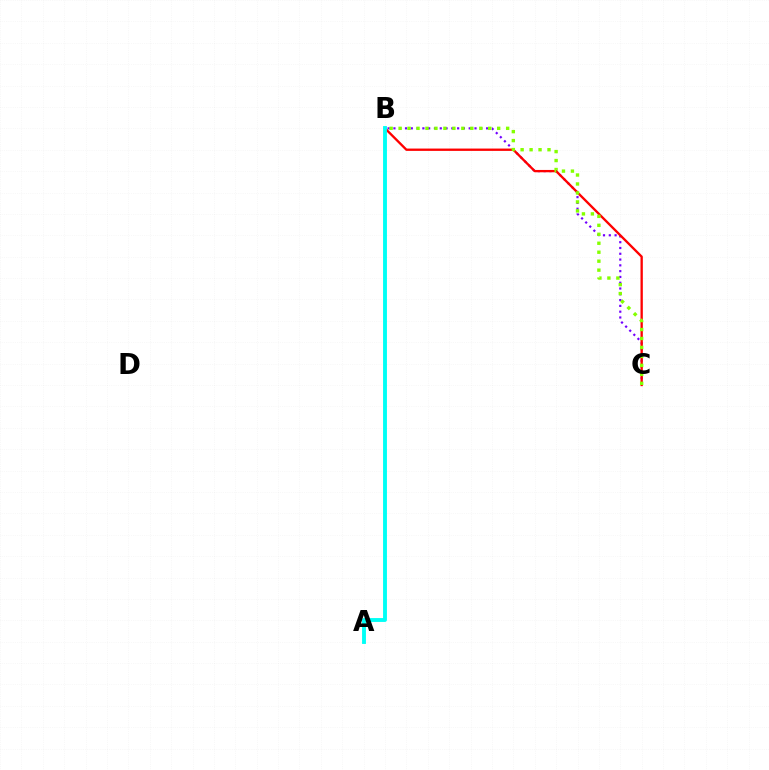{('B', 'C'): [{'color': '#7200ff', 'line_style': 'dotted', 'thickness': 1.57}, {'color': '#ff0000', 'line_style': 'solid', 'thickness': 1.68}, {'color': '#84ff00', 'line_style': 'dotted', 'thickness': 2.44}], ('A', 'B'): [{'color': '#00fff6', 'line_style': 'solid', 'thickness': 2.79}]}